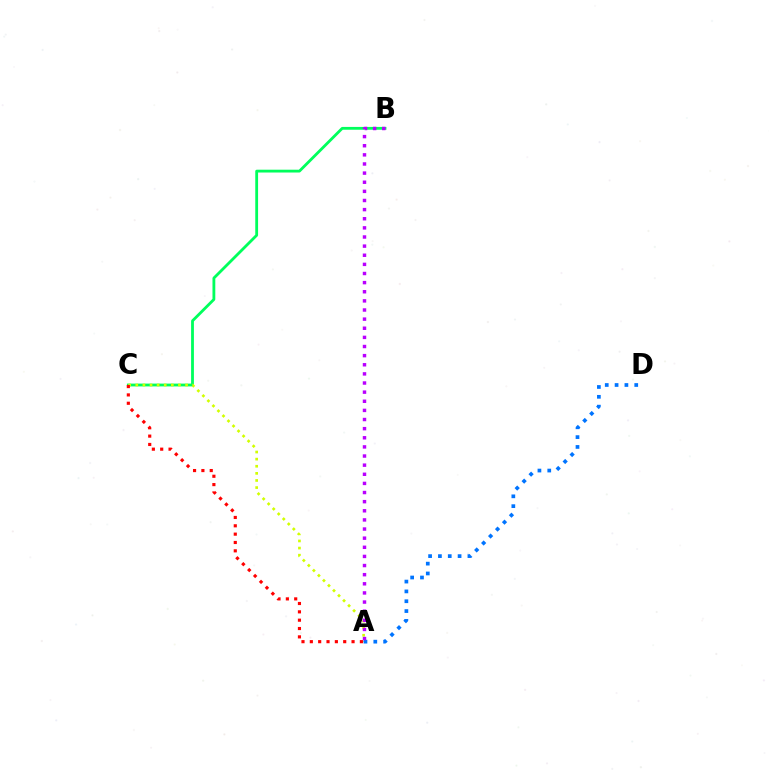{('B', 'C'): [{'color': '#00ff5c', 'line_style': 'solid', 'thickness': 2.03}], ('A', 'C'): [{'color': '#d1ff00', 'line_style': 'dotted', 'thickness': 1.93}, {'color': '#ff0000', 'line_style': 'dotted', 'thickness': 2.27}], ('A', 'D'): [{'color': '#0074ff', 'line_style': 'dotted', 'thickness': 2.67}], ('A', 'B'): [{'color': '#b900ff', 'line_style': 'dotted', 'thickness': 2.48}]}